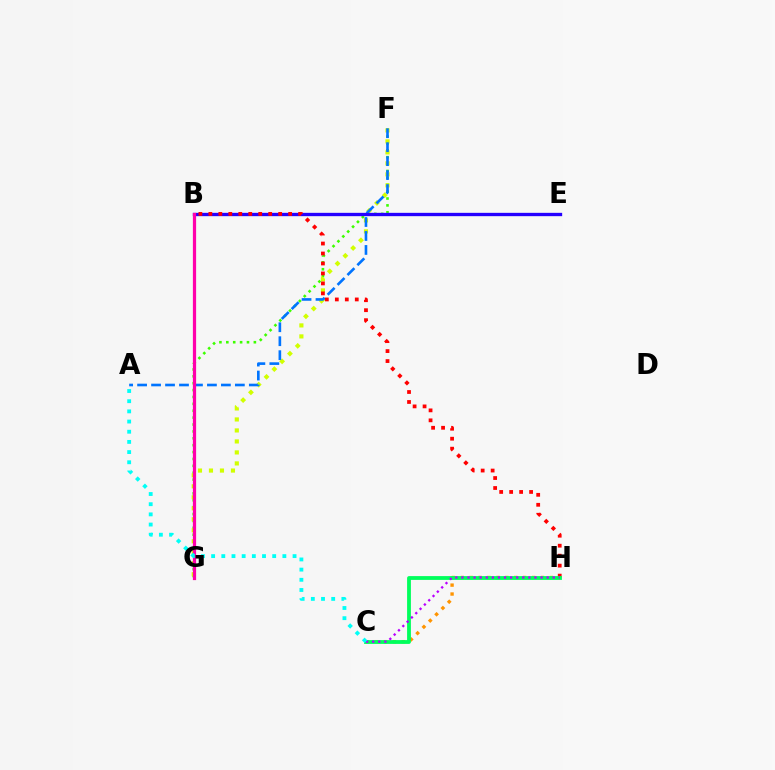{('F', 'G'): [{'color': '#3dff00', 'line_style': 'dotted', 'thickness': 1.87}, {'color': '#d1ff00', 'line_style': 'dotted', 'thickness': 2.99}], ('C', 'H'): [{'color': '#ff9400', 'line_style': 'dotted', 'thickness': 2.42}, {'color': '#00ff5c', 'line_style': 'solid', 'thickness': 2.74}, {'color': '#b900ff', 'line_style': 'dotted', 'thickness': 1.65}], ('A', 'F'): [{'color': '#0074ff', 'line_style': 'dashed', 'thickness': 1.9}], ('B', 'E'): [{'color': '#2500ff', 'line_style': 'solid', 'thickness': 2.39}], ('B', 'H'): [{'color': '#ff0000', 'line_style': 'dotted', 'thickness': 2.71}], ('B', 'G'): [{'color': '#ff00ac', 'line_style': 'solid', 'thickness': 2.32}], ('A', 'C'): [{'color': '#00fff6', 'line_style': 'dotted', 'thickness': 2.77}]}